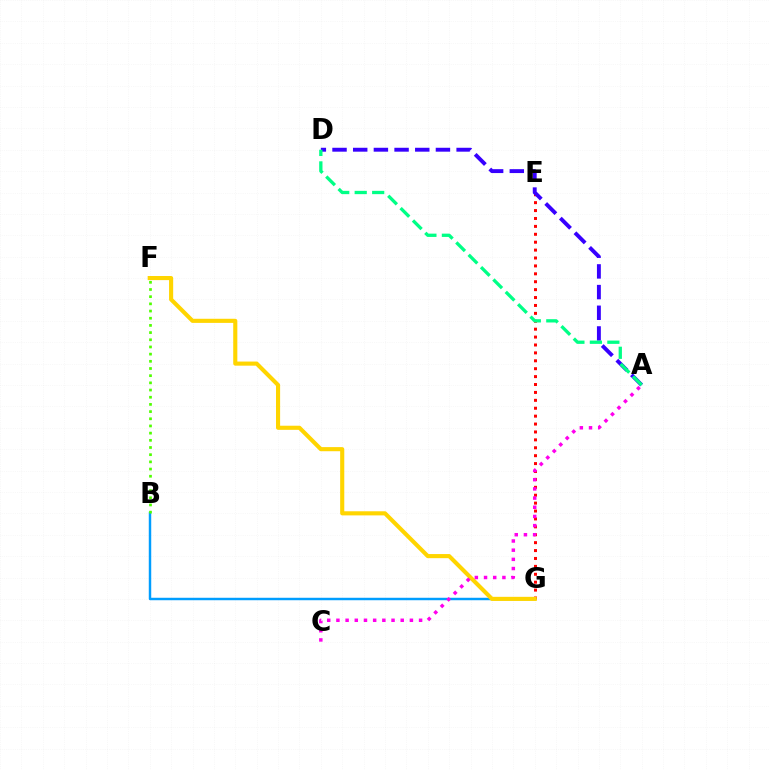{('E', 'G'): [{'color': '#ff0000', 'line_style': 'dotted', 'thickness': 2.15}], ('B', 'G'): [{'color': '#009eff', 'line_style': 'solid', 'thickness': 1.77}], ('A', 'D'): [{'color': '#3700ff', 'line_style': 'dashed', 'thickness': 2.81}, {'color': '#00ff86', 'line_style': 'dashed', 'thickness': 2.37}], ('F', 'G'): [{'color': '#ffd500', 'line_style': 'solid', 'thickness': 2.96}], ('A', 'C'): [{'color': '#ff00ed', 'line_style': 'dotted', 'thickness': 2.5}], ('B', 'F'): [{'color': '#4fff00', 'line_style': 'dotted', 'thickness': 1.95}]}